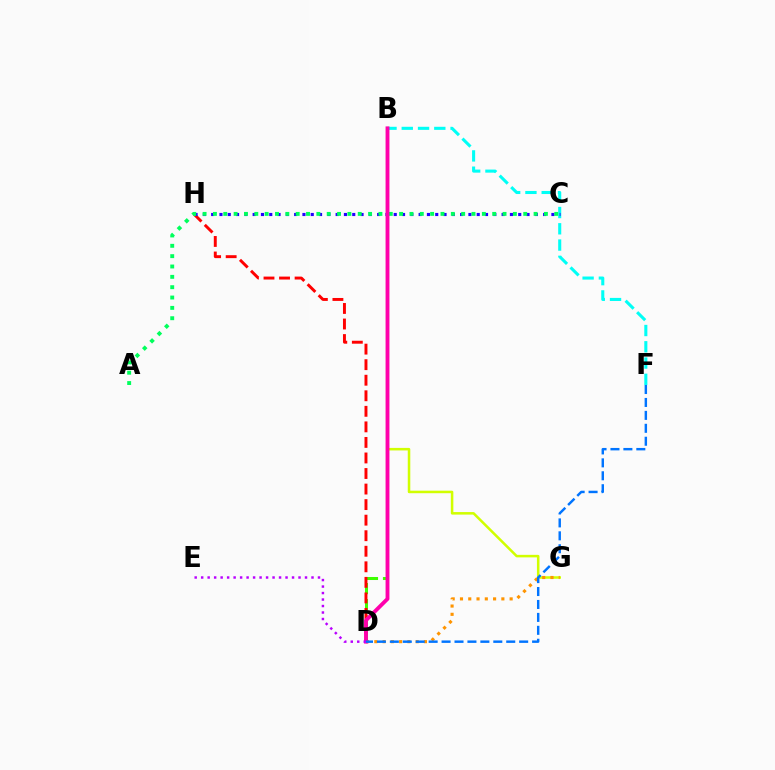{('B', 'F'): [{'color': '#00fff6', 'line_style': 'dashed', 'thickness': 2.21}], ('B', 'D'): [{'color': '#3dff00', 'line_style': 'dashed', 'thickness': 2.18}, {'color': '#ff00ac', 'line_style': 'solid', 'thickness': 2.77}], ('D', 'H'): [{'color': '#ff0000', 'line_style': 'dashed', 'thickness': 2.11}], ('B', 'G'): [{'color': '#d1ff00', 'line_style': 'solid', 'thickness': 1.82}], ('C', 'H'): [{'color': '#2500ff', 'line_style': 'dotted', 'thickness': 2.25}], ('A', 'C'): [{'color': '#00ff5c', 'line_style': 'dotted', 'thickness': 2.81}], ('D', 'G'): [{'color': '#ff9400', 'line_style': 'dotted', 'thickness': 2.25}], ('D', 'E'): [{'color': '#b900ff', 'line_style': 'dotted', 'thickness': 1.76}], ('D', 'F'): [{'color': '#0074ff', 'line_style': 'dashed', 'thickness': 1.76}]}